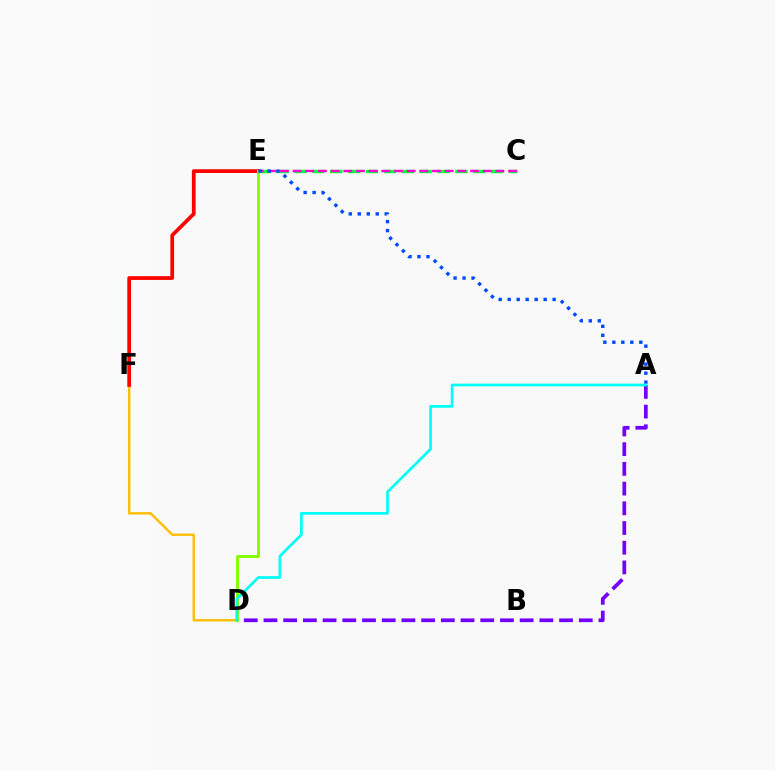{('D', 'F'): [{'color': '#ffbd00', 'line_style': 'solid', 'thickness': 1.72}], ('A', 'D'): [{'color': '#7200ff', 'line_style': 'dashed', 'thickness': 2.68}, {'color': '#00fff6', 'line_style': 'solid', 'thickness': 1.94}], ('E', 'F'): [{'color': '#ff0000', 'line_style': 'solid', 'thickness': 2.69}], ('C', 'E'): [{'color': '#00ff39', 'line_style': 'dashed', 'thickness': 2.43}, {'color': '#ff00cf', 'line_style': 'dashed', 'thickness': 1.72}], ('D', 'E'): [{'color': '#84ff00', 'line_style': 'solid', 'thickness': 2.12}], ('A', 'E'): [{'color': '#004bff', 'line_style': 'dotted', 'thickness': 2.44}]}